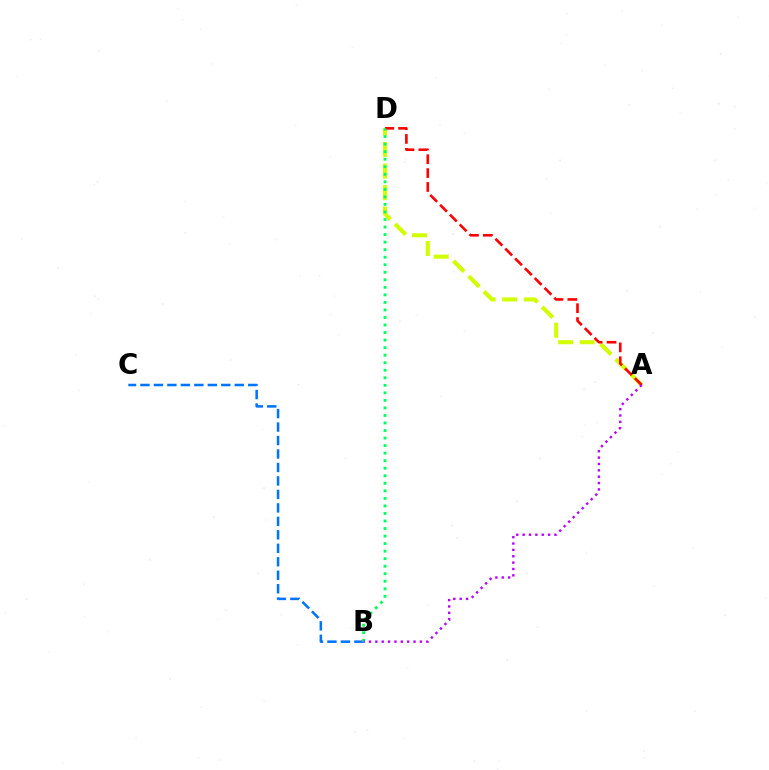{('B', 'C'): [{'color': '#0074ff', 'line_style': 'dashed', 'thickness': 1.83}], ('A', 'D'): [{'color': '#d1ff00', 'line_style': 'dashed', 'thickness': 2.93}, {'color': '#ff0000', 'line_style': 'dashed', 'thickness': 1.89}], ('B', 'D'): [{'color': '#00ff5c', 'line_style': 'dotted', 'thickness': 2.05}], ('A', 'B'): [{'color': '#b900ff', 'line_style': 'dotted', 'thickness': 1.73}]}